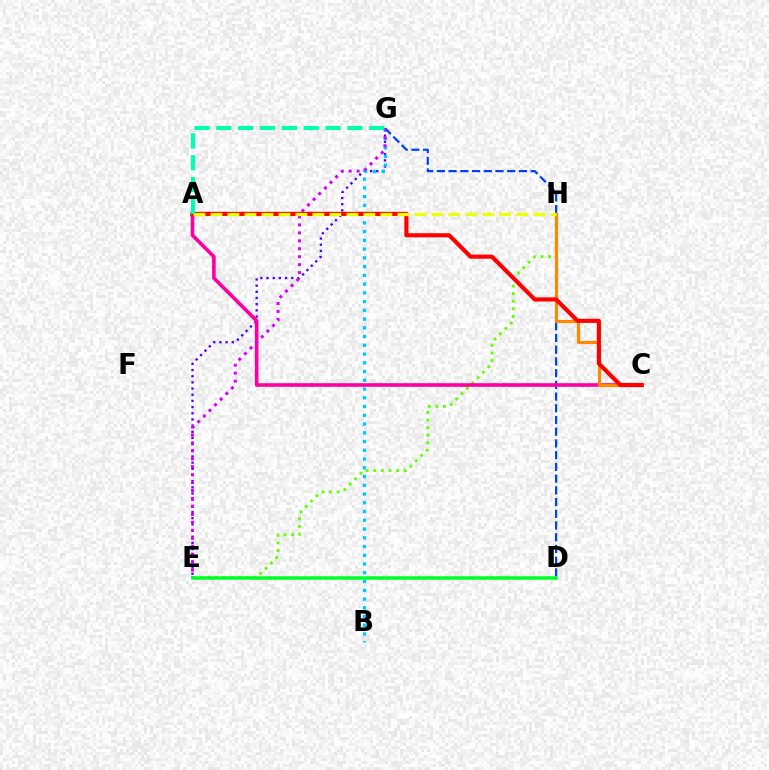{('E', 'G'): [{'color': '#4f00ff', 'line_style': 'dotted', 'thickness': 1.68}, {'color': '#d600ff', 'line_style': 'dotted', 'thickness': 2.16}], ('E', 'H'): [{'color': '#66ff00', 'line_style': 'dotted', 'thickness': 2.06}], ('B', 'G'): [{'color': '#00c7ff', 'line_style': 'dotted', 'thickness': 2.38}], ('D', 'G'): [{'color': '#003fff', 'line_style': 'dashed', 'thickness': 1.59}], ('A', 'C'): [{'color': '#ff00a0', 'line_style': 'solid', 'thickness': 2.61}, {'color': '#ff0000', 'line_style': 'solid', 'thickness': 2.96}], ('C', 'H'): [{'color': '#ff8800', 'line_style': 'solid', 'thickness': 2.25}], ('D', 'E'): [{'color': '#00ff27', 'line_style': 'solid', 'thickness': 2.53}], ('A', 'H'): [{'color': '#eeff00', 'line_style': 'dashed', 'thickness': 2.31}], ('A', 'G'): [{'color': '#00ffaf', 'line_style': 'dashed', 'thickness': 2.97}]}